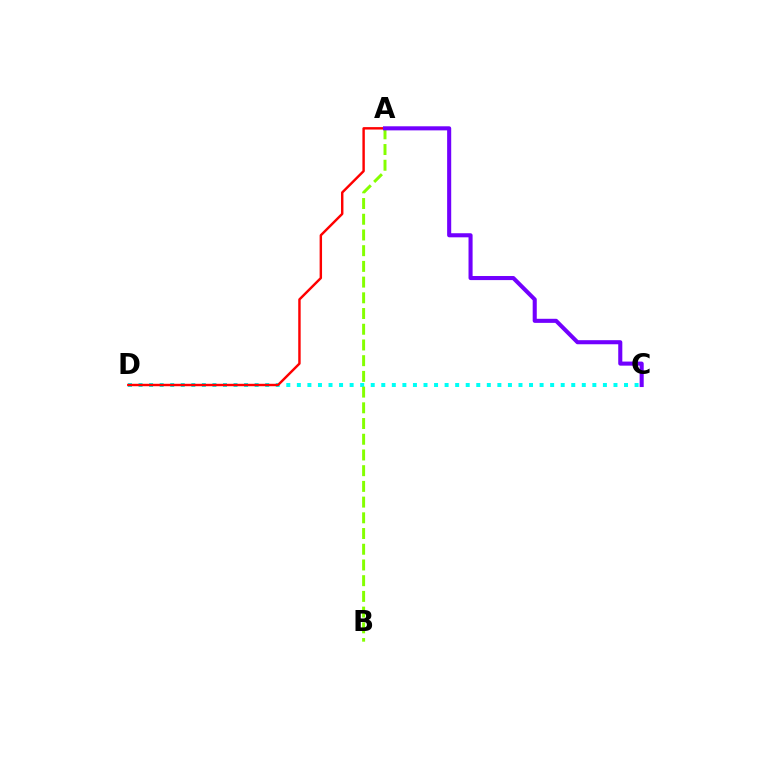{('C', 'D'): [{'color': '#00fff6', 'line_style': 'dotted', 'thickness': 2.87}], ('A', 'D'): [{'color': '#ff0000', 'line_style': 'solid', 'thickness': 1.75}], ('A', 'B'): [{'color': '#84ff00', 'line_style': 'dashed', 'thickness': 2.13}], ('A', 'C'): [{'color': '#7200ff', 'line_style': 'solid', 'thickness': 2.94}]}